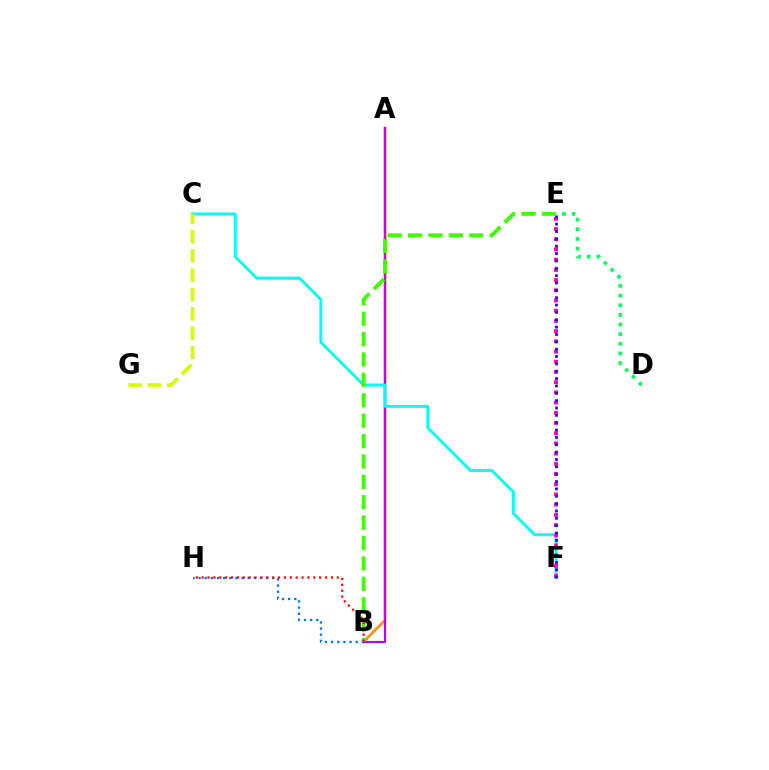{('A', 'B'): [{'color': '#ff9400', 'line_style': 'solid', 'thickness': 2.01}, {'color': '#b900ff', 'line_style': 'solid', 'thickness': 1.55}], ('C', 'F'): [{'color': '#00fff6', 'line_style': 'solid', 'thickness': 2.1}], ('B', 'H'): [{'color': '#0074ff', 'line_style': 'dotted', 'thickness': 1.67}, {'color': '#ff0000', 'line_style': 'dotted', 'thickness': 1.6}], ('D', 'E'): [{'color': '#00ff5c', 'line_style': 'dotted', 'thickness': 2.62}], ('E', 'F'): [{'color': '#ff00ac', 'line_style': 'dotted', 'thickness': 2.77}, {'color': '#2500ff', 'line_style': 'dotted', 'thickness': 2.0}], ('B', 'E'): [{'color': '#3dff00', 'line_style': 'dashed', 'thickness': 2.77}], ('C', 'G'): [{'color': '#d1ff00', 'line_style': 'dashed', 'thickness': 2.63}]}